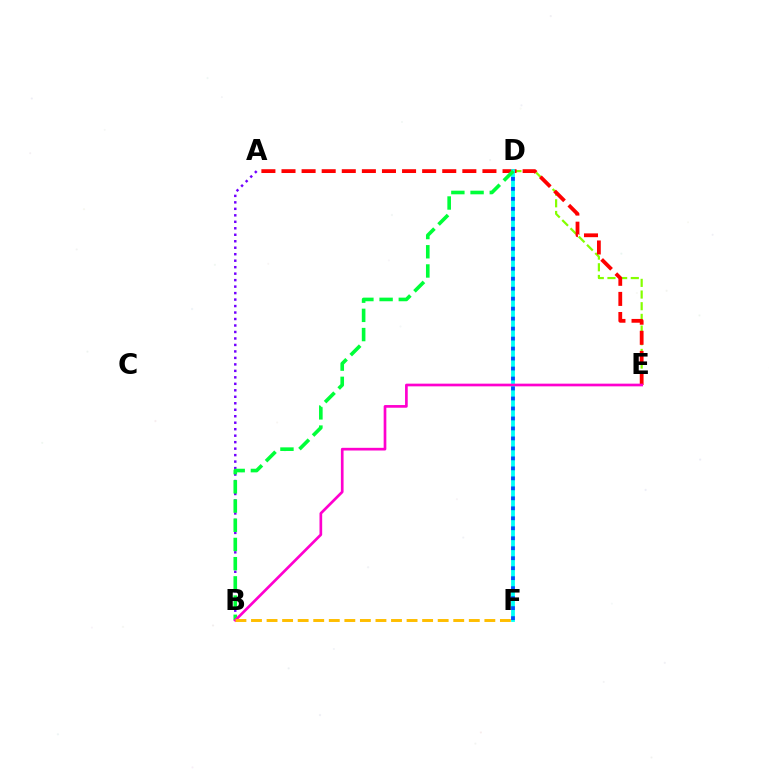{('D', 'E'): [{'color': '#84ff00', 'line_style': 'dashed', 'thickness': 1.59}], ('A', 'B'): [{'color': '#7200ff', 'line_style': 'dotted', 'thickness': 1.76}], ('A', 'E'): [{'color': '#ff0000', 'line_style': 'dashed', 'thickness': 2.73}], ('D', 'F'): [{'color': '#00fff6', 'line_style': 'solid', 'thickness': 2.72}, {'color': '#004bff', 'line_style': 'dotted', 'thickness': 2.71}], ('B', 'D'): [{'color': '#00ff39', 'line_style': 'dashed', 'thickness': 2.61}], ('B', 'E'): [{'color': '#ff00cf', 'line_style': 'solid', 'thickness': 1.93}], ('B', 'F'): [{'color': '#ffbd00', 'line_style': 'dashed', 'thickness': 2.11}]}